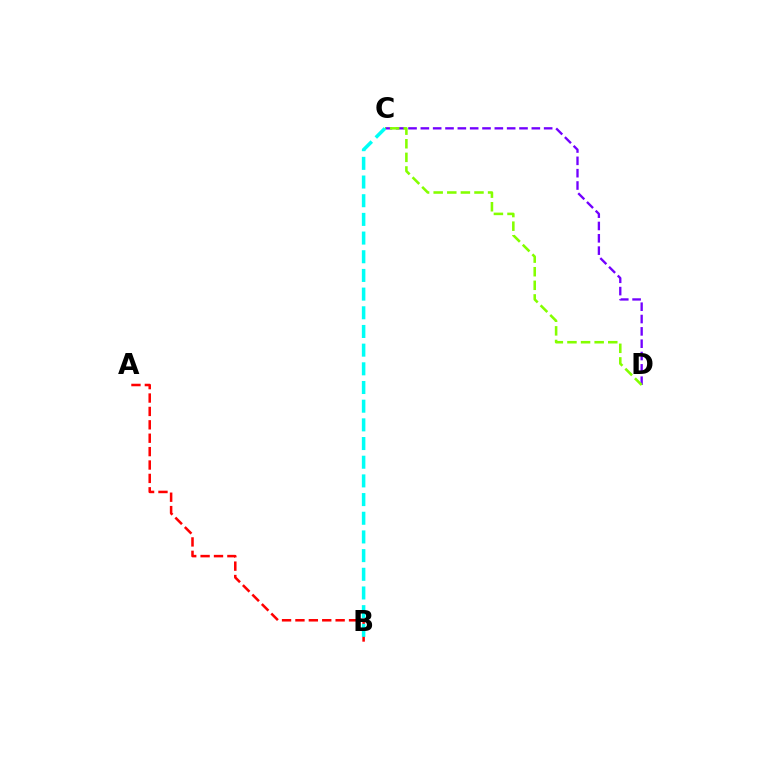{('C', 'D'): [{'color': '#7200ff', 'line_style': 'dashed', 'thickness': 1.68}, {'color': '#84ff00', 'line_style': 'dashed', 'thickness': 1.85}], ('A', 'B'): [{'color': '#ff0000', 'line_style': 'dashed', 'thickness': 1.82}], ('B', 'C'): [{'color': '#00fff6', 'line_style': 'dashed', 'thickness': 2.54}]}